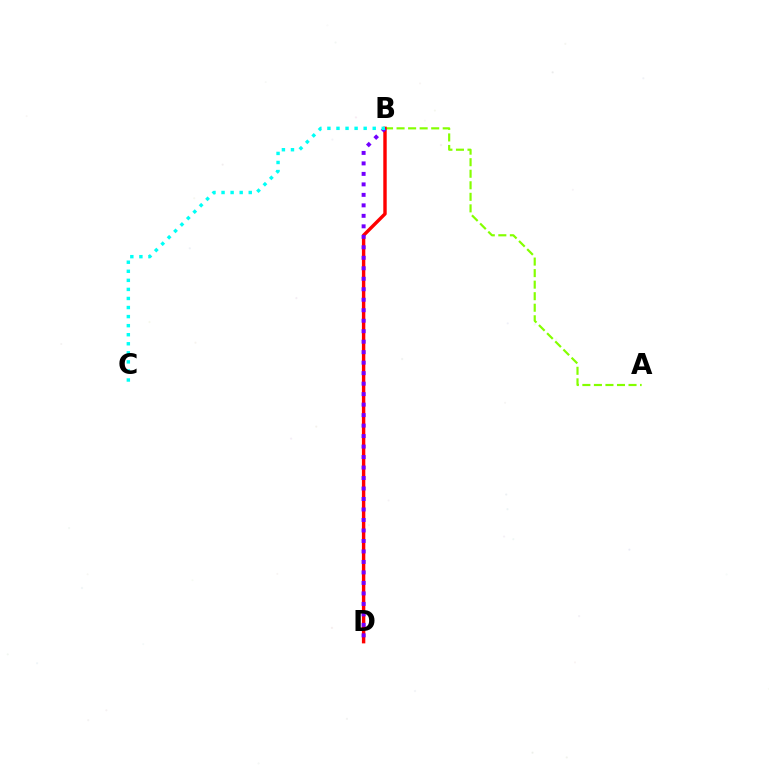{('A', 'B'): [{'color': '#84ff00', 'line_style': 'dashed', 'thickness': 1.57}], ('B', 'D'): [{'color': '#ff0000', 'line_style': 'solid', 'thickness': 2.46}, {'color': '#7200ff', 'line_style': 'dotted', 'thickness': 2.85}], ('B', 'C'): [{'color': '#00fff6', 'line_style': 'dotted', 'thickness': 2.46}]}